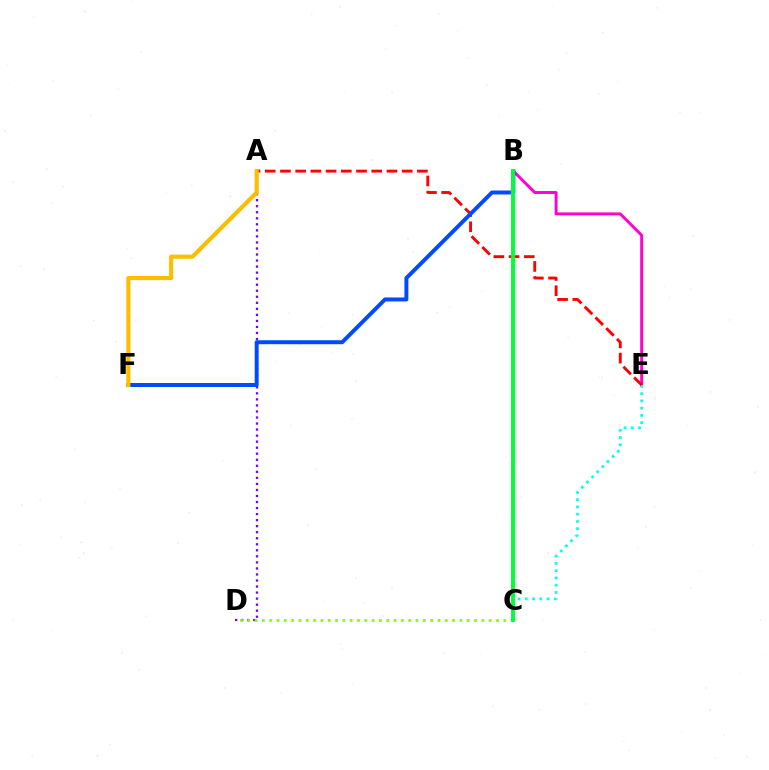{('A', 'D'): [{'color': '#7200ff', 'line_style': 'dotted', 'thickness': 1.64}], ('B', 'E'): [{'color': '#ff00cf', 'line_style': 'solid', 'thickness': 2.11}], ('C', 'E'): [{'color': '#00fff6', 'line_style': 'dotted', 'thickness': 1.97}], ('C', 'D'): [{'color': '#84ff00', 'line_style': 'dotted', 'thickness': 1.99}], ('A', 'E'): [{'color': '#ff0000', 'line_style': 'dashed', 'thickness': 2.07}], ('B', 'F'): [{'color': '#004bff', 'line_style': 'solid', 'thickness': 2.86}], ('A', 'F'): [{'color': '#ffbd00', 'line_style': 'solid', 'thickness': 2.98}], ('B', 'C'): [{'color': '#00ff39', 'line_style': 'solid', 'thickness': 2.82}]}